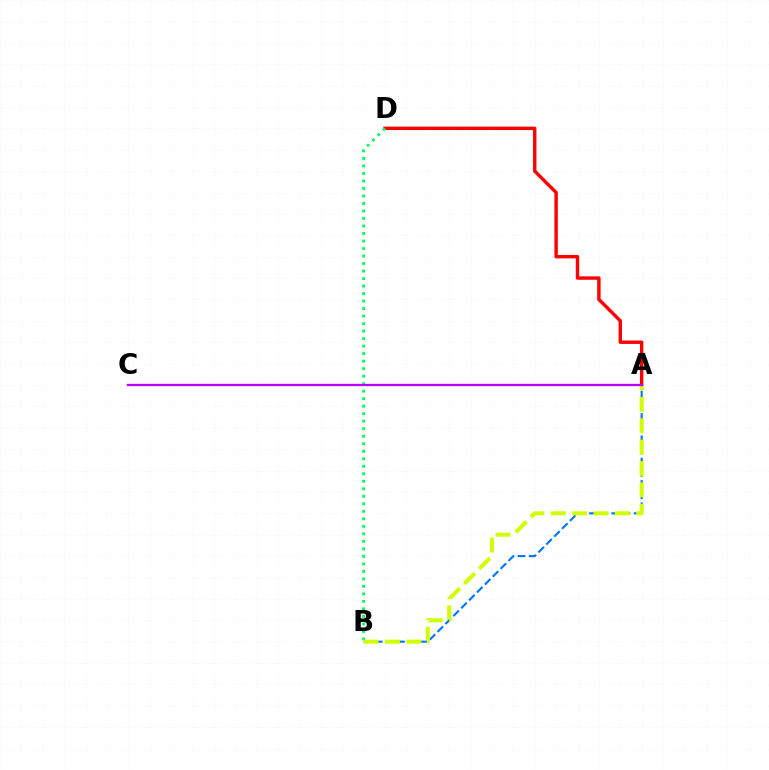{('A', 'B'): [{'color': '#0074ff', 'line_style': 'dashed', 'thickness': 1.51}, {'color': '#d1ff00', 'line_style': 'dashed', 'thickness': 2.9}], ('A', 'D'): [{'color': '#ff0000', 'line_style': 'solid', 'thickness': 2.45}], ('B', 'D'): [{'color': '#00ff5c', 'line_style': 'dotted', 'thickness': 2.04}], ('A', 'C'): [{'color': '#b900ff', 'line_style': 'solid', 'thickness': 1.66}]}